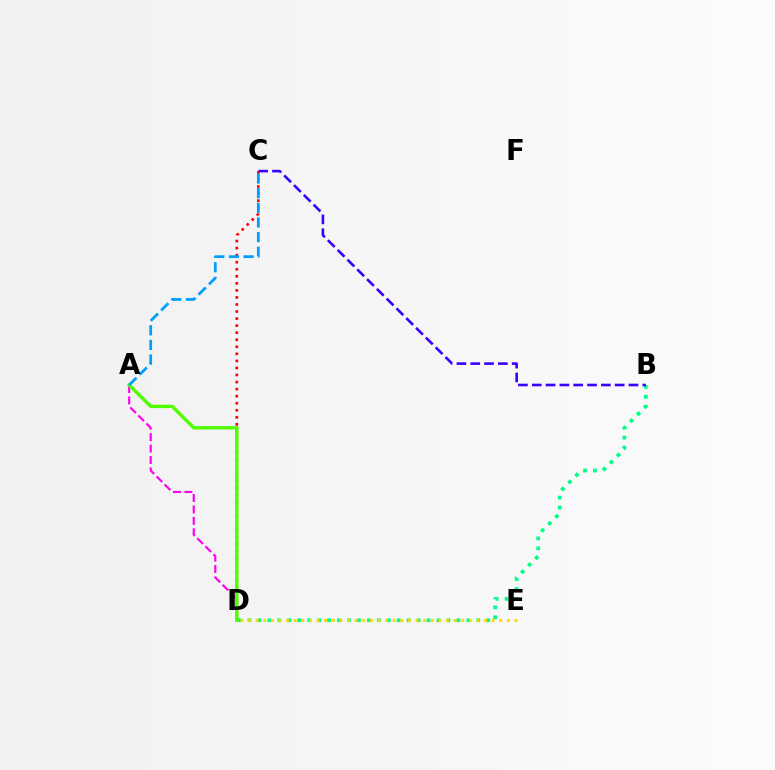{('B', 'D'): [{'color': '#00ff86', 'line_style': 'dotted', 'thickness': 2.7}], ('A', 'D'): [{'color': '#ff00ed', 'line_style': 'dashed', 'thickness': 1.55}, {'color': '#4fff00', 'line_style': 'solid', 'thickness': 2.43}], ('B', 'C'): [{'color': '#3700ff', 'line_style': 'dashed', 'thickness': 1.88}], ('C', 'D'): [{'color': '#ff0000', 'line_style': 'dotted', 'thickness': 1.92}], ('D', 'E'): [{'color': '#ffd500', 'line_style': 'dotted', 'thickness': 2.07}], ('A', 'C'): [{'color': '#009eff', 'line_style': 'dashed', 'thickness': 1.99}]}